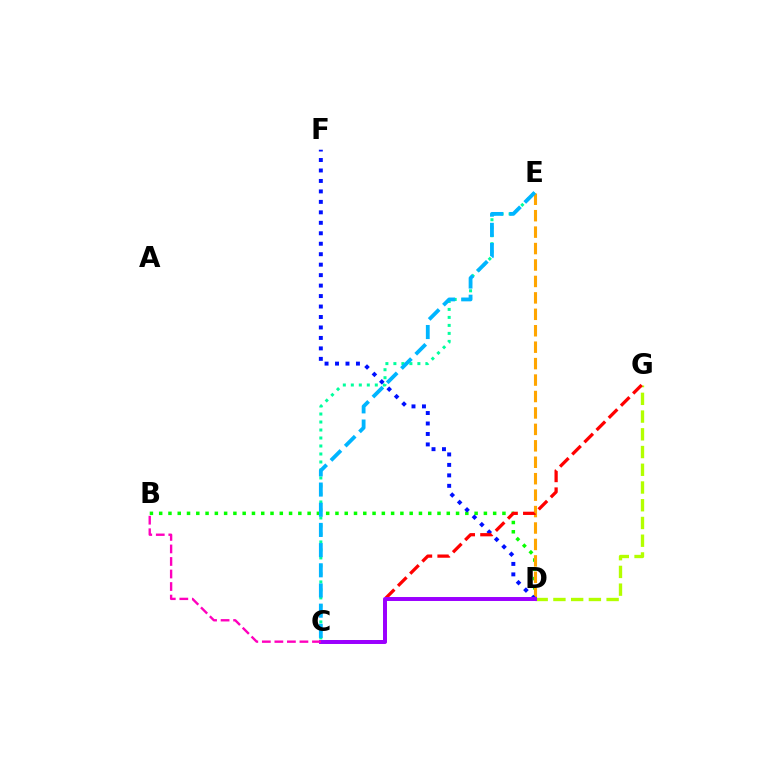{('B', 'D'): [{'color': '#08ff00', 'line_style': 'dotted', 'thickness': 2.52}], ('D', 'G'): [{'color': '#b3ff00', 'line_style': 'dashed', 'thickness': 2.41}], ('C', 'E'): [{'color': '#00ff9d', 'line_style': 'dotted', 'thickness': 2.17}, {'color': '#00b5ff', 'line_style': 'dashed', 'thickness': 2.74}], ('D', 'E'): [{'color': '#ffa500', 'line_style': 'dashed', 'thickness': 2.23}], ('D', 'F'): [{'color': '#0010ff', 'line_style': 'dotted', 'thickness': 2.84}], ('C', 'G'): [{'color': '#ff0000', 'line_style': 'dashed', 'thickness': 2.34}], ('C', 'D'): [{'color': '#9b00ff', 'line_style': 'solid', 'thickness': 2.85}], ('B', 'C'): [{'color': '#ff00bd', 'line_style': 'dashed', 'thickness': 1.7}]}